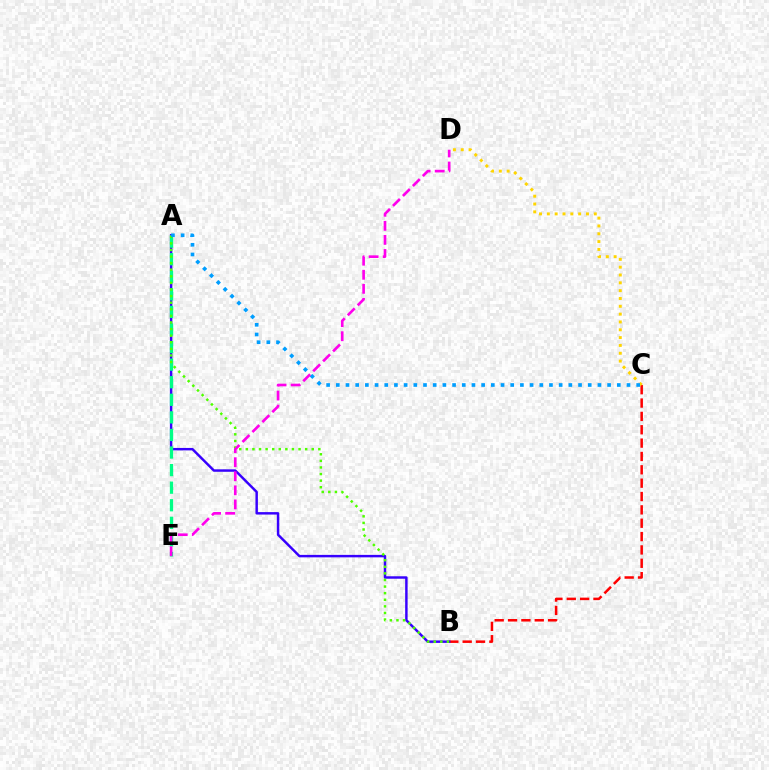{('B', 'C'): [{'color': '#ff0000', 'line_style': 'dashed', 'thickness': 1.81}], ('A', 'B'): [{'color': '#3700ff', 'line_style': 'solid', 'thickness': 1.77}, {'color': '#4fff00', 'line_style': 'dotted', 'thickness': 1.79}], ('A', 'E'): [{'color': '#00ff86', 'line_style': 'dashed', 'thickness': 2.39}], ('C', 'D'): [{'color': '#ffd500', 'line_style': 'dotted', 'thickness': 2.13}], ('A', 'C'): [{'color': '#009eff', 'line_style': 'dotted', 'thickness': 2.63}], ('D', 'E'): [{'color': '#ff00ed', 'line_style': 'dashed', 'thickness': 1.91}]}